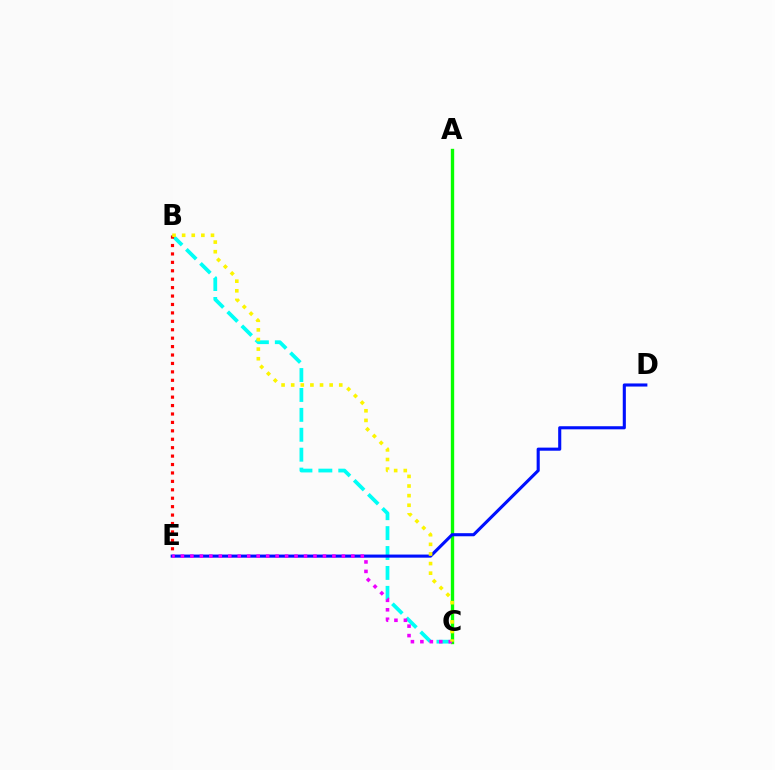{('B', 'C'): [{'color': '#00fff6', 'line_style': 'dashed', 'thickness': 2.71}, {'color': '#fcf500', 'line_style': 'dotted', 'thickness': 2.61}], ('B', 'E'): [{'color': '#ff0000', 'line_style': 'dotted', 'thickness': 2.29}], ('A', 'C'): [{'color': '#08ff00', 'line_style': 'solid', 'thickness': 2.42}], ('D', 'E'): [{'color': '#0010ff', 'line_style': 'solid', 'thickness': 2.23}], ('C', 'E'): [{'color': '#ee00ff', 'line_style': 'dotted', 'thickness': 2.57}]}